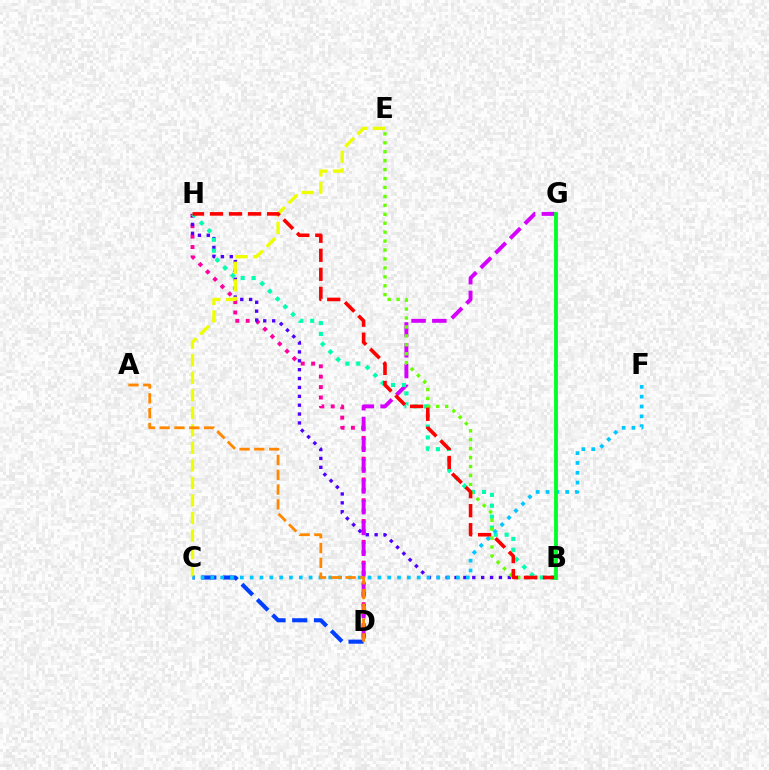{('C', 'D'): [{'color': '#003fff', 'line_style': 'dashed', 'thickness': 2.95}], ('D', 'H'): [{'color': '#ff00a0', 'line_style': 'dotted', 'thickness': 2.82}], ('B', 'H'): [{'color': '#4f00ff', 'line_style': 'dotted', 'thickness': 2.41}, {'color': '#00ffaf', 'line_style': 'dotted', 'thickness': 2.96}, {'color': '#ff0000', 'line_style': 'dashed', 'thickness': 2.58}], ('C', 'E'): [{'color': '#eeff00', 'line_style': 'dashed', 'thickness': 2.38}], ('D', 'G'): [{'color': '#d600ff', 'line_style': 'dashed', 'thickness': 2.82}], ('B', 'E'): [{'color': '#66ff00', 'line_style': 'dotted', 'thickness': 2.43}], ('C', 'F'): [{'color': '#00c7ff', 'line_style': 'dotted', 'thickness': 2.67}], ('B', 'G'): [{'color': '#00ff27', 'line_style': 'solid', 'thickness': 2.76}], ('A', 'D'): [{'color': '#ff8800', 'line_style': 'dashed', 'thickness': 2.01}]}